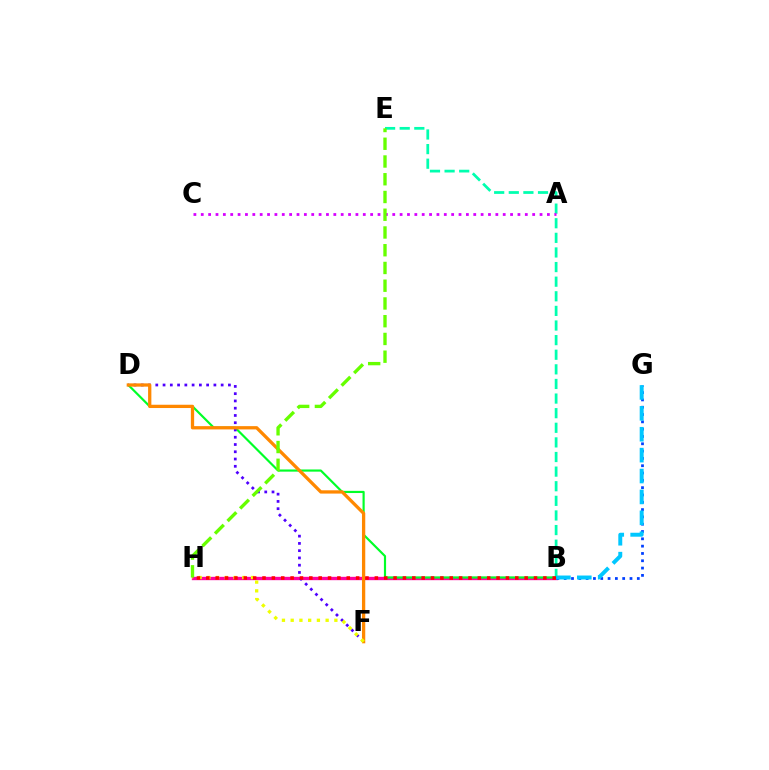{('B', 'E'): [{'color': '#00ffaf', 'line_style': 'dashed', 'thickness': 1.98}], ('B', 'H'): [{'color': '#ff00a0', 'line_style': 'solid', 'thickness': 2.41}, {'color': '#ff0000', 'line_style': 'dotted', 'thickness': 2.54}], ('B', 'D'): [{'color': '#00ff27', 'line_style': 'solid', 'thickness': 1.56}], ('D', 'F'): [{'color': '#4f00ff', 'line_style': 'dotted', 'thickness': 1.97}, {'color': '#ff8800', 'line_style': 'solid', 'thickness': 2.36}], ('B', 'G'): [{'color': '#003fff', 'line_style': 'dotted', 'thickness': 1.99}, {'color': '#00c7ff', 'line_style': 'dashed', 'thickness': 2.84}], ('F', 'H'): [{'color': '#eeff00', 'line_style': 'dotted', 'thickness': 2.37}], ('A', 'C'): [{'color': '#d600ff', 'line_style': 'dotted', 'thickness': 2.0}], ('E', 'H'): [{'color': '#66ff00', 'line_style': 'dashed', 'thickness': 2.41}]}